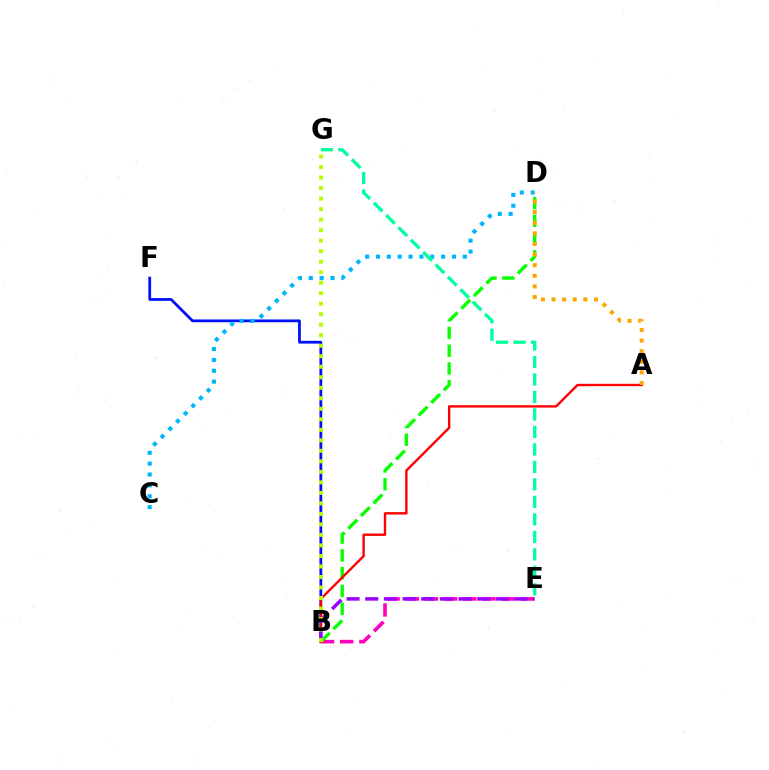{('B', 'F'): [{'color': '#0010ff', 'line_style': 'solid', 'thickness': 2.0}], ('C', 'D'): [{'color': '#00b5ff', 'line_style': 'dotted', 'thickness': 2.95}], ('B', 'E'): [{'color': '#ff00bd', 'line_style': 'dashed', 'thickness': 2.6}, {'color': '#9b00ff', 'line_style': 'dashed', 'thickness': 2.54}], ('B', 'D'): [{'color': '#08ff00', 'line_style': 'dashed', 'thickness': 2.42}], ('A', 'B'): [{'color': '#ff0000', 'line_style': 'solid', 'thickness': 1.72}], ('B', 'G'): [{'color': '#b3ff00', 'line_style': 'dotted', 'thickness': 2.86}], ('A', 'D'): [{'color': '#ffa500', 'line_style': 'dotted', 'thickness': 2.88}], ('E', 'G'): [{'color': '#00ff9d', 'line_style': 'dashed', 'thickness': 2.38}]}